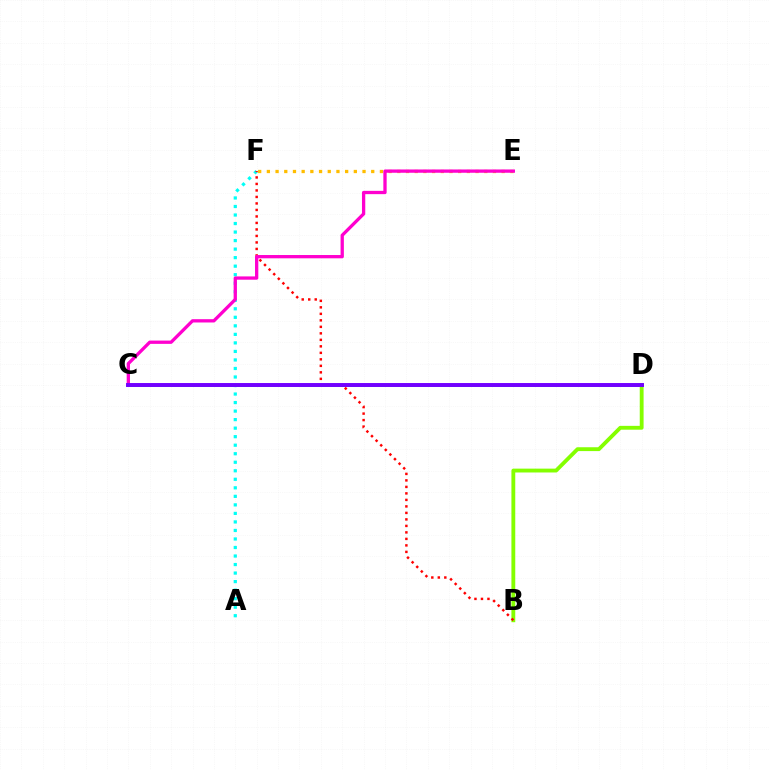{('C', 'D'): [{'color': '#004bff', 'line_style': 'dotted', 'thickness': 1.96}, {'color': '#00ff39', 'line_style': 'solid', 'thickness': 2.01}, {'color': '#7200ff', 'line_style': 'solid', 'thickness': 2.84}], ('A', 'F'): [{'color': '#00fff6', 'line_style': 'dotted', 'thickness': 2.32}], ('B', 'D'): [{'color': '#84ff00', 'line_style': 'solid', 'thickness': 2.77}], ('B', 'F'): [{'color': '#ff0000', 'line_style': 'dotted', 'thickness': 1.77}], ('E', 'F'): [{'color': '#ffbd00', 'line_style': 'dotted', 'thickness': 2.36}], ('C', 'E'): [{'color': '#ff00cf', 'line_style': 'solid', 'thickness': 2.37}]}